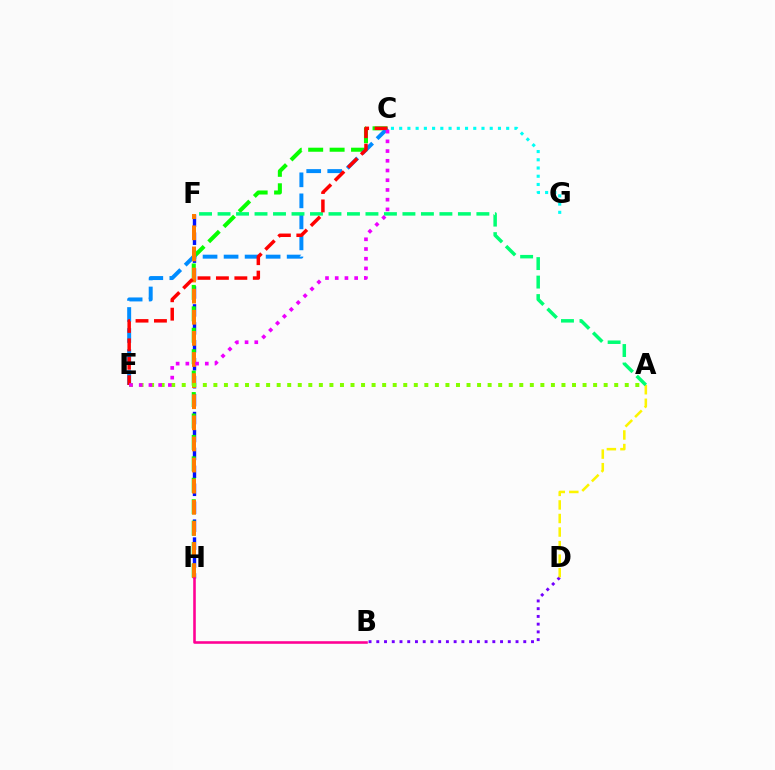{('F', 'H'): [{'color': '#0010ff', 'line_style': 'dashed', 'thickness': 2.44}, {'color': '#ff7c00', 'line_style': 'dashed', 'thickness': 2.87}], ('C', 'H'): [{'color': '#08ff00', 'line_style': 'dashed', 'thickness': 2.91}], ('C', 'E'): [{'color': '#008cff', 'line_style': 'dashed', 'thickness': 2.86}, {'color': '#ff0000', 'line_style': 'dashed', 'thickness': 2.5}, {'color': '#ee00ff', 'line_style': 'dotted', 'thickness': 2.64}], ('C', 'G'): [{'color': '#00fff6', 'line_style': 'dotted', 'thickness': 2.24}], ('A', 'E'): [{'color': '#84ff00', 'line_style': 'dotted', 'thickness': 2.87}], ('B', 'D'): [{'color': '#7200ff', 'line_style': 'dotted', 'thickness': 2.1}], ('A', 'D'): [{'color': '#fcf500', 'line_style': 'dashed', 'thickness': 1.84}], ('A', 'F'): [{'color': '#00ff74', 'line_style': 'dashed', 'thickness': 2.51}], ('B', 'H'): [{'color': '#ff0094', 'line_style': 'solid', 'thickness': 1.86}]}